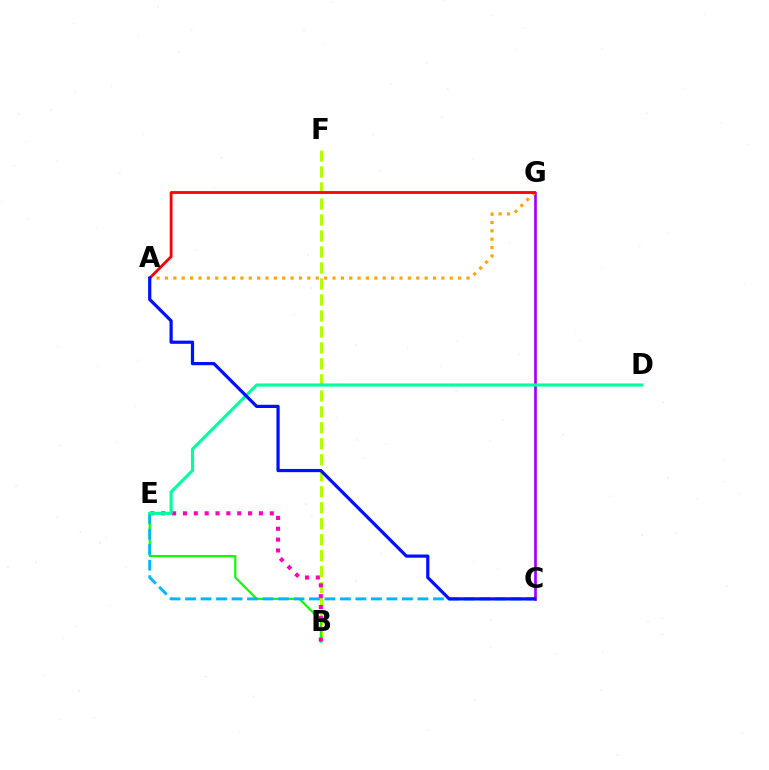{('C', 'G'): [{'color': '#9b00ff', 'line_style': 'solid', 'thickness': 1.91}], ('B', 'F'): [{'color': '#b3ff00', 'line_style': 'dashed', 'thickness': 2.17}], ('B', 'E'): [{'color': '#08ff00', 'line_style': 'solid', 'thickness': 1.56}, {'color': '#ff00bd', 'line_style': 'dotted', 'thickness': 2.95}], ('A', 'G'): [{'color': '#ffa500', 'line_style': 'dotted', 'thickness': 2.28}, {'color': '#ff0000', 'line_style': 'solid', 'thickness': 2.02}], ('C', 'E'): [{'color': '#00b5ff', 'line_style': 'dashed', 'thickness': 2.1}], ('D', 'E'): [{'color': '#00ff9d', 'line_style': 'solid', 'thickness': 2.25}], ('A', 'C'): [{'color': '#0010ff', 'line_style': 'solid', 'thickness': 2.31}]}